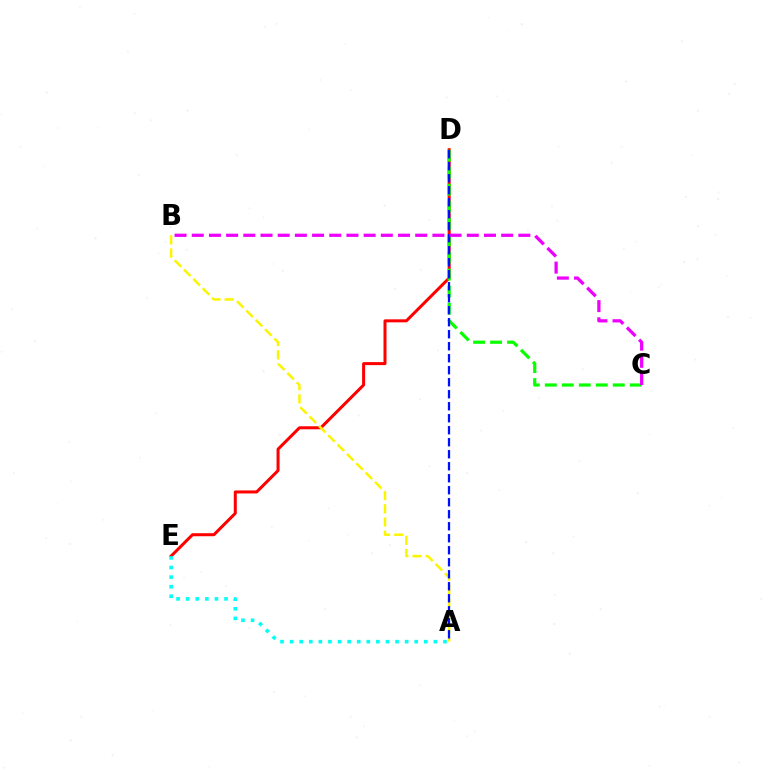{('D', 'E'): [{'color': '#ff0000', 'line_style': 'solid', 'thickness': 2.17}], ('A', 'E'): [{'color': '#00fff6', 'line_style': 'dotted', 'thickness': 2.6}], ('C', 'D'): [{'color': '#08ff00', 'line_style': 'dashed', 'thickness': 2.31}], ('A', 'B'): [{'color': '#fcf500', 'line_style': 'dashed', 'thickness': 1.8}], ('A', 'D'): [{'color': '#0010ff', 'line_style': 'dashed', 'thickness': 1.63}], ('B', 'C'): [{'color': '#ee00ff', 'line_style': 'dashed', 'thickness': 2.34}]}